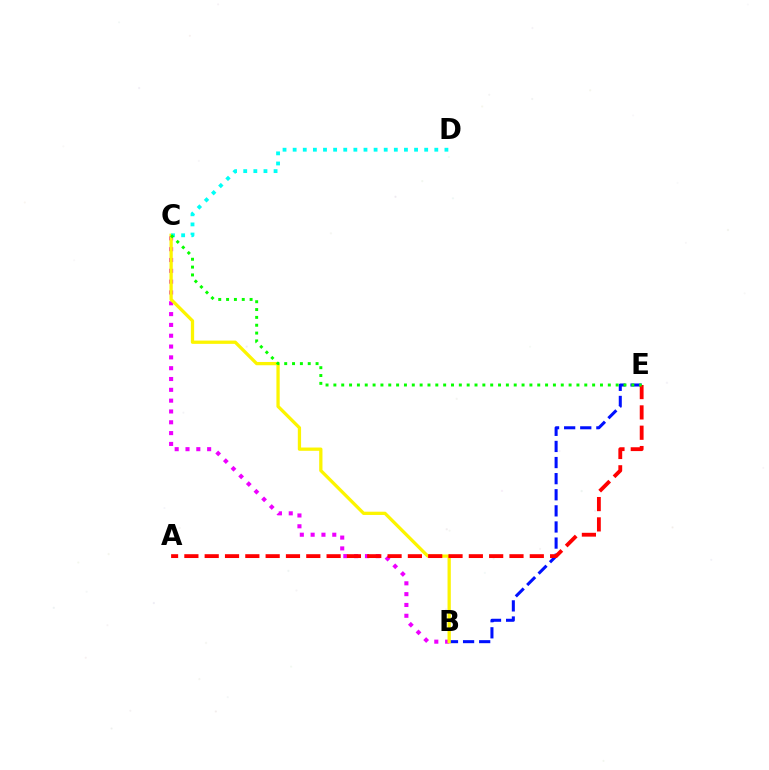{('B', 'E'): [{'color': '#0010ff', 'line_style': 'dashed', 'thickness': 2.19}], ('B', 'C'): [{'color': '#ee00ff', 'line_style': 'dotted', 'thickness': 2.94}, {'color': '#fcf500', 'line_style': 'solid', 'thickness': 2.36}], ('C', 'D'): [{'color': '#00fff6', 'line_style': 'dotted', 'thickness': 2.75}], ('A', 'E'): [{'color': '#ff0000', 'line_style': 'dashed', 'thickness': 2.76}], ('C', 'E'): [{'color': '#08ff00', 'line_style': 'dotted', 'thickness': 2.13}]}